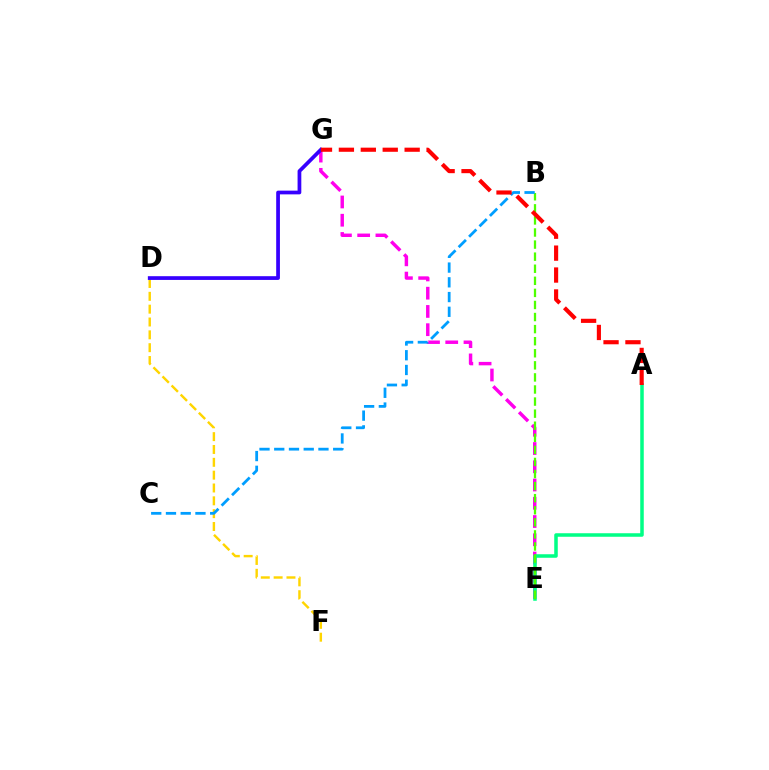{('E', 'G'): [{'color': '#ff00ed', 'line_style': 'dashed', 'thickness': 2.48}], ('D', 'F'): [{'color': '#ffd500', 'line_style': 'dashed', 'thickness': 1.74}], ('A', 'E'): [{'color': '#00ff86', 'line_style': 'solid', 'thickness': 2.54}], ('B', 'E'): [{'color': '#4fff00', 'line_style': 'dashed', 'thickness': 1.64}], ('D', 'G'): [{'color': '#3700ff', 'line_style': 'solid', 'thickness': 2.69}], ('B', 'C'): [{'color': '#009eff', 'line_style': 'dashed', 'thickness': 2.0}], ('A', 'G'): [{'color': '#ff0000', 'line_style': 'dashed', 'thickness': 2.98}]}